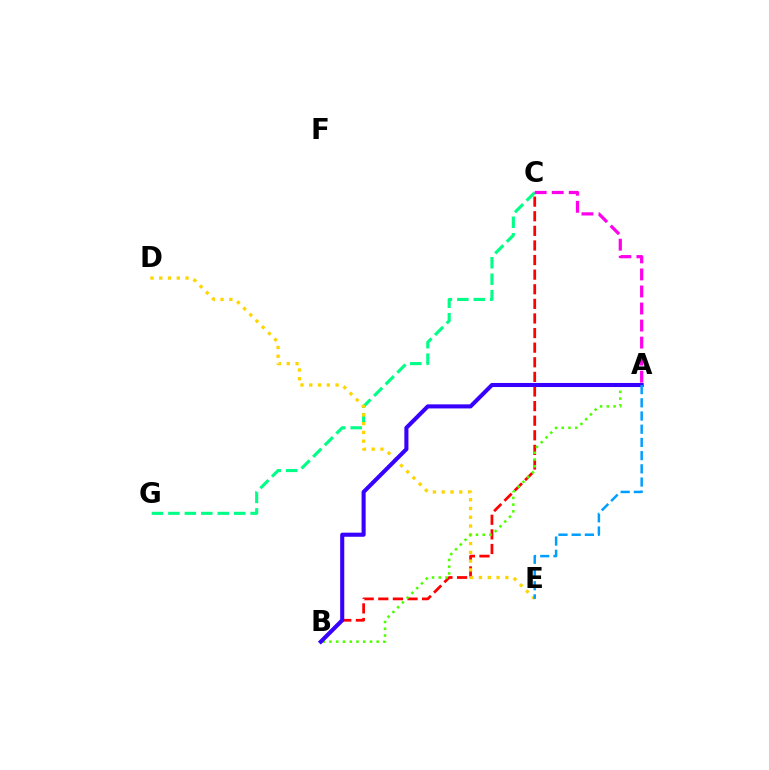{('C', 'G'): [{'color': '#00ff86', 'line_style': 'dashed', 'thickness': 2.23}], ('B', 'C'): [{'color': '#ff0000', 'line_style': 'dashed', 'thickness': 1.98}], ('A', 'C'): [{'color': '#ff00ed', 'line_style': 'dashed', 'thickness': 2.31}], ('D', 'E'): [{'color': '#ffd500', 'line_style': 'dotted', 'thickness': 2.38}], ('A', 'B'): [{'color': '#4fff00', 'line_style': 'dotted', 'thickness': 1.83}, {'color': '#3700ff', 'line_style': 'solid', 'thickness': 2.93}], ('A', 'E'): [{'color': '#009eff', 'line_style': 'dashed', 'thickness': 1.79}]}